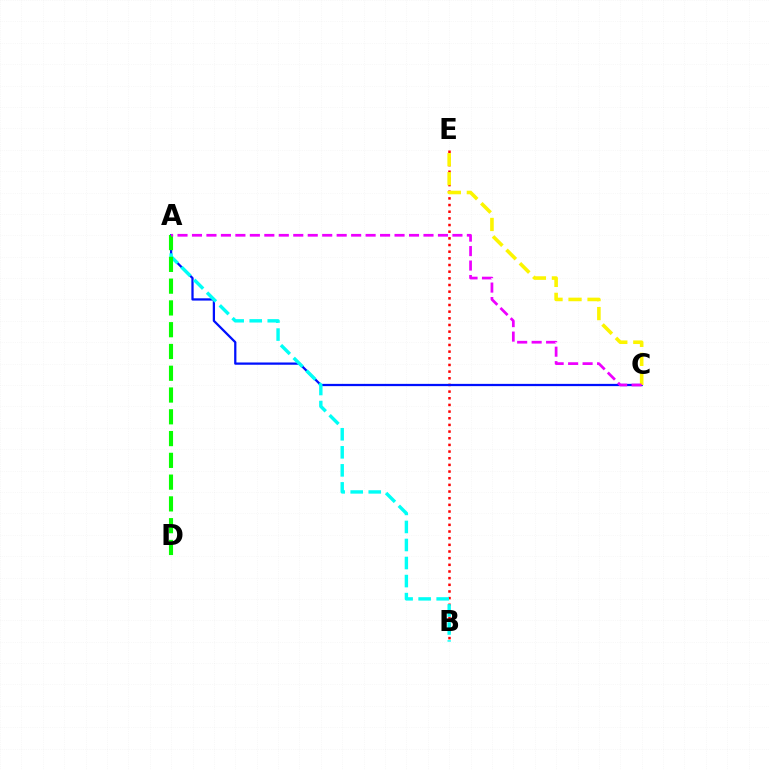{('B', 'E'): [{'color': '#ff0000', 'line_style': 'dotted', 'thickness': 1.81}], ('A', 'C'): [{'color': '#0010ff', 'line_style': 'solid', 'thickness': 1.63}, {'color': '#ee00ff', 'line_style': 'dashed', 'thickness': 1.97}], ('A', 'B'): [{'color': '#00fff6', 'line_style': 'dashed', 'thickness': 2.45}], ('A', 'D'): [{'color': '#08ff00', 'line_style': 'dashed', 'thickness': 2.96}], ('C', 'E'): [{'color': '#fcf500', 'line_style': 'dashed', 'thickness': 2.58}]}